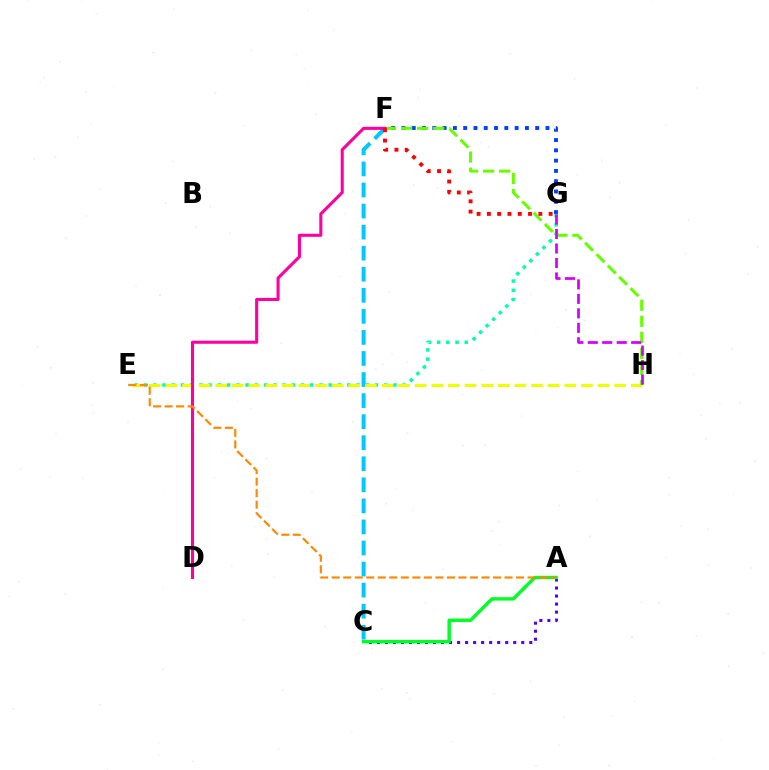{('C', 'F'): [{'color': '#00c7ff', 'line_style': 'dashed', 'thickness': 2.86}], ('F', 'G'): [{'color': '#003fff', 'line_style': 'dotted', 'thickness': 2.8}, {'color': '#ff0000', 'line_style': 'dotted', 'thickness': 2.8}], ('E', 'G'): [{'color': '#00ffaf', 'line_style': 'dotted', 'thickness': 2.51}], ('A', 'C'): [{'color': '#4f00ff', 'line_style': 'dotted', 'thickness': 2.18}, {'color': '#00ff27', 'line_style': 'solid', 'thickness': 2.47}], ('E', 'H'): [{'color': '#eeff00', 'line_style': 'dashed', 'thickness': 2.26}], ('F', 'H'): [{'color': '#66ff00', 'line_style': 'dashed', 'thickness': 2.18}], ('D', 'F'): [{'color': '#ff00a0', 'line_style': 'solid', 'thickness': 2.22}], ('A', 'E'): [{'color': '#ff8800', 'line_style': 'dashed', 'thickness': 1.57}], ('G', 'H'): [{'color': '#d600ff', 'line_style': 'dashed', 'thickness': 1.97}]}